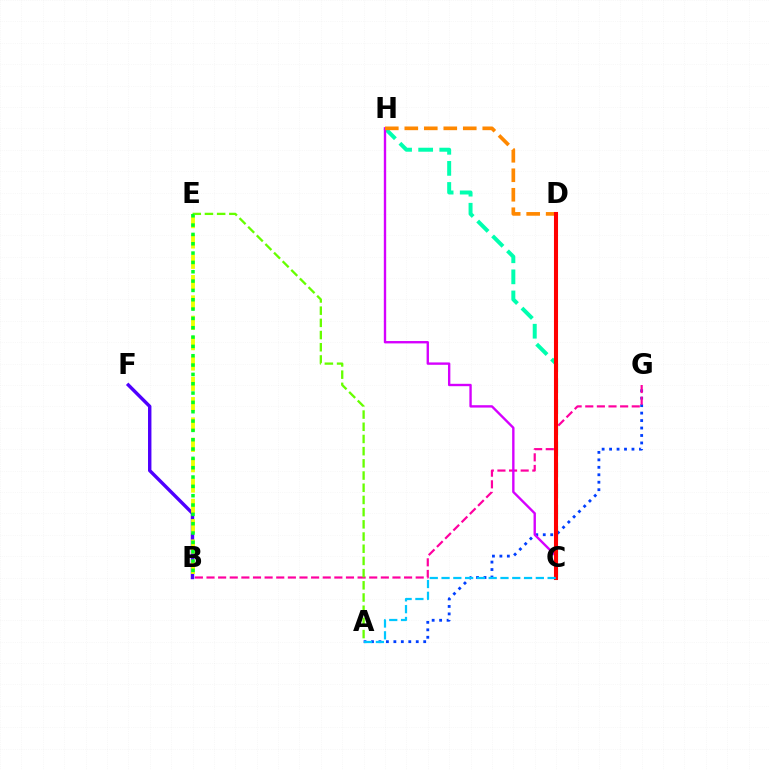{('A', 'G'): [{'color': '#003fff', 'line_style': 'dotted', 'thickness': 2.03}], ('C', 'H'): [{'color': '#00ffaf', 'line_style': 'dashed', 'thickness': 2.86}, {'color': '#d600ff', 'line_style': 'solid', 'thickness': 1.71}], ('B', 'G'): [{'color': '#ff00a0', 'line_style': 'dashed', 'thickness': 1.58}], ('B', 'F'): [{'color': '#4f00ff', 'line_style': 'solid', 'thickness': 2.46}], ('A', 'E'): [{'color': '#66ff00', 'line_style': 'dashed', 'thickness': 1.66}], ('D', 'H'): [{'color': '#ff8800', 'line_style': 'dashed', 'thickness': 2.65}], ('B', 'E'): [{'color': '#eeff00', 'line_style': 'dashed', 'thickness': 2.76}, {'color': '#00ff27', 'line_style': 'dotted', 'thickness': 2.54}], ('C', 'D'): [{'color': '#ff0000', 'line_style': 'solid', 'thickness': 2.93}], ('A', 'C'): [{'color': '#00c7ff', 'line_style': 'dashed', 'thickness': 1.6}]}